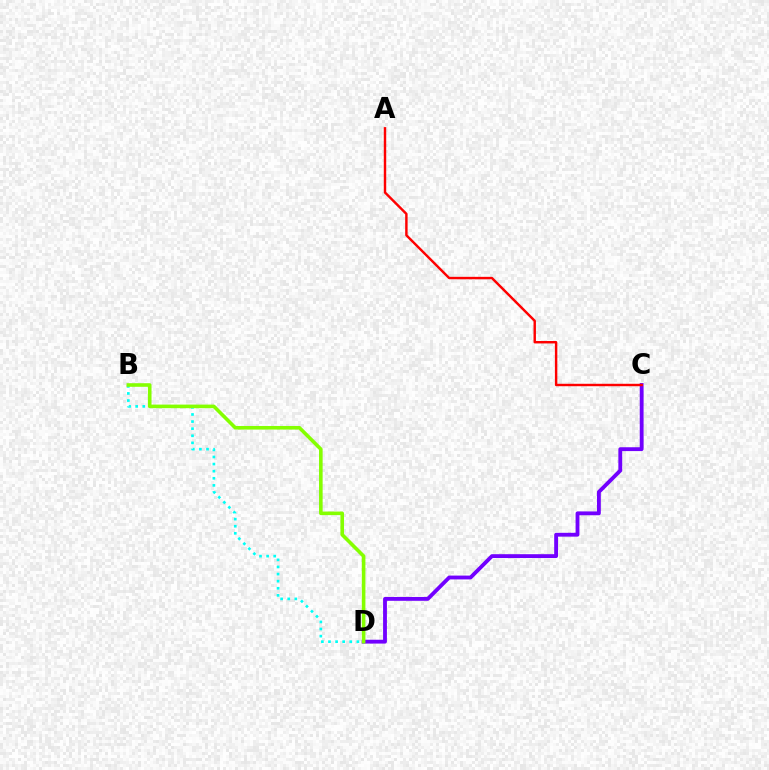{('C', 'D'): [{'color': '#7200ff', 'line_style': 'solid', 'thickness': 2.76}], ('B', 'D'): [{'color': '#00fff6', 'line_style': 'dotted', 'thickness': 1.93}, {'color': '#84ff00', 'line_style': 'solid', 'thickness': 2.59}], ('A', 'C'): [{'color': '#ff0000', 'line_style': 'solid', 'thickness': 1.75}]}